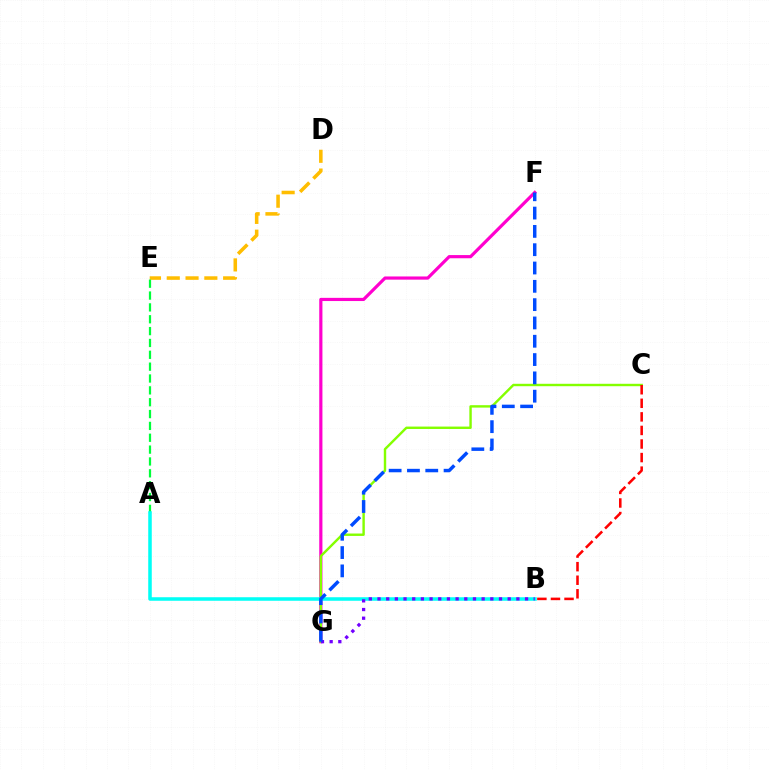{('F', 'G'): [{'color': '#ff00cf', 'line_style': 'solid', 'thickness': 2.29}, {'color': '#004bff', 'line_style': 'dashed', 'thickness': 2.49}], ('C', 'G'): [{'color': '#84ff00', 'line_style': 'solid', 'thickness': 1.74}], ('B', 'C'): [{'color': '#ff0000', 'line_style': 'dashed', 'thickness': 1.84}], ('D', 'E'): [{'color': '#ffbd00', 'line_style': 'dashed', 'thickness': 2.55}], ('A', 'E'): [{'color': '#00ff39', 'line_style': 'dashed', 'thickness': 1.61}], ('A', 'B'): [{'color': '#00fff6', 'line_style': 'solid', 'thickness': 2.55}], ('B', 'G'): [{'color': '#7200ff', 'line_style': 'dotted', 'thickness': 2.36}]}